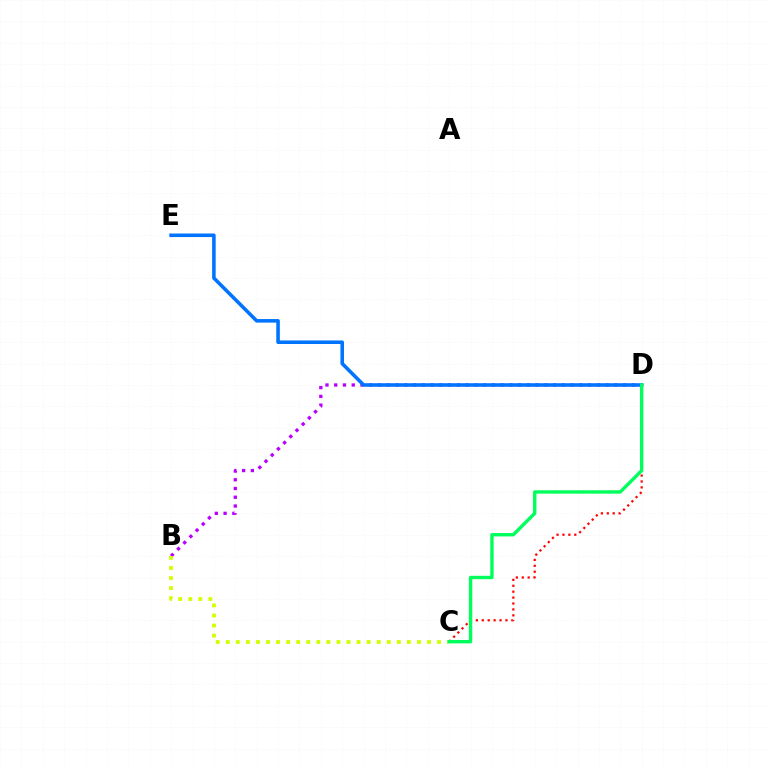{('B', 'D'): [{'color': '#b900ff', 'line_style': 'dotted', 'thickness': 2.38}], ('C', 'D'): [{'color': '#ff0000', 'line_style': 'dotted', 'thickness': 1.61}, {'color': '#00ff5c', 'line_style': 'solid', 'thickness': 2.44}], ('D', 'E'): [{'color': '#0074ff', 'line_style': 'solid', 'thickness': 2.57}], ('B', 'C'): [{'color': '#d1ff00', 'line_style': 'dotted', 'thickness': 2.73}]}